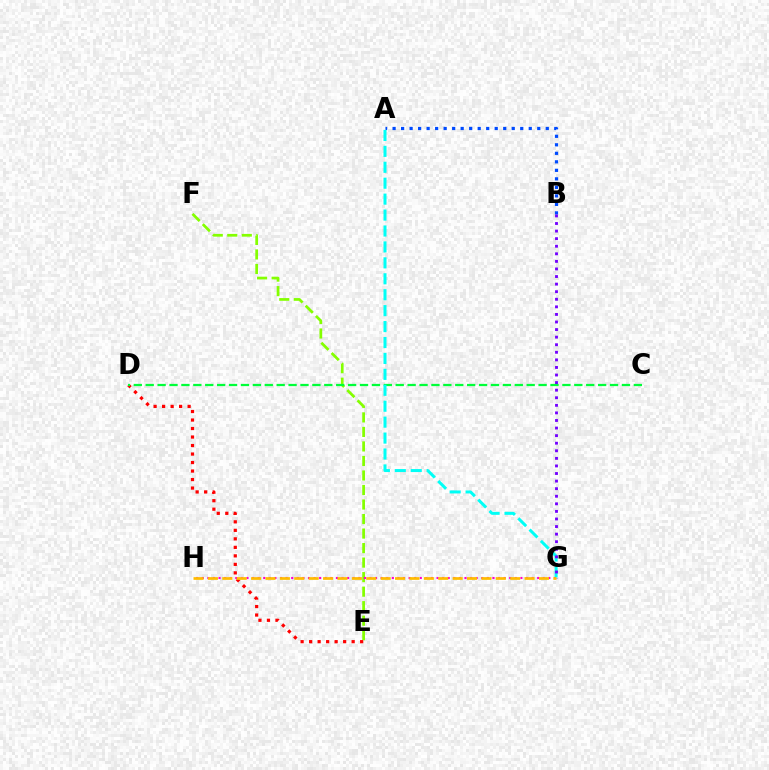{('E', 'F'): [{'color': '#84ff00', 'line_style': 'dashed', 'thickness': 1.97}], ('D', 'E'): [{'color': '#ff0000', 'line_style': 'dotted', 'thickness': 2.31}], ('A', 'B'): [{'color': '#004bff', 'line_style': 'dotted', 'thickness': 2.31}], ('G', 'H'): [{'color': '#ff00cf', 'line_style': 'dotted', 'thickness': 1.52}, {'color': '#ffbd00', 'line_style': 'dashed', 'thickness': 1.96}], ('C', 'D'): [{'color': '#00ff39', 'line_style': 'dashed', 'thickness': 1.62}], ('A', 'G'): [{'color': '#00fff6', 'line_style': 'dashed', 'thickness': 2.16}], ('B', 'G'): [{'color': '#7200ff', 'line_style': 'dotted', 'thickness': 2.06}]}